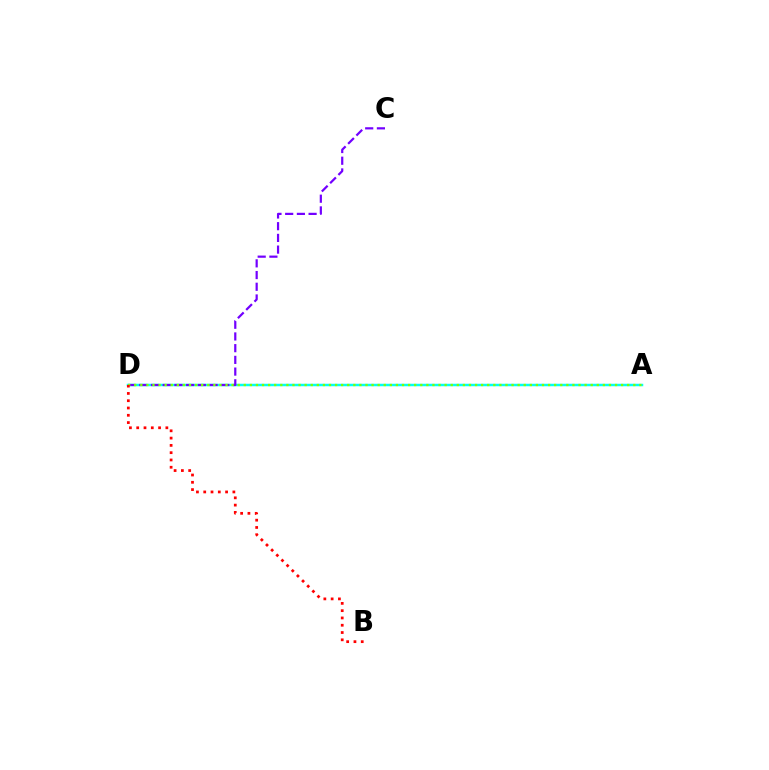{('A', 'D'): [{'color': '#00fff6', 'line_style': 'solid', 'thickness': 1.8}, {'color': '#84ff00', 'line_style': 'dotted', 'thickness': 1.65}], ('C', 'D'): [{'color': '#7200ff', 'line_style': 'dashed', 'thickness': 1.59}], ('B', 'D'): [{'color': '#ff0000', 'line_style': 'dotted', 'thickness': 1.98}]}